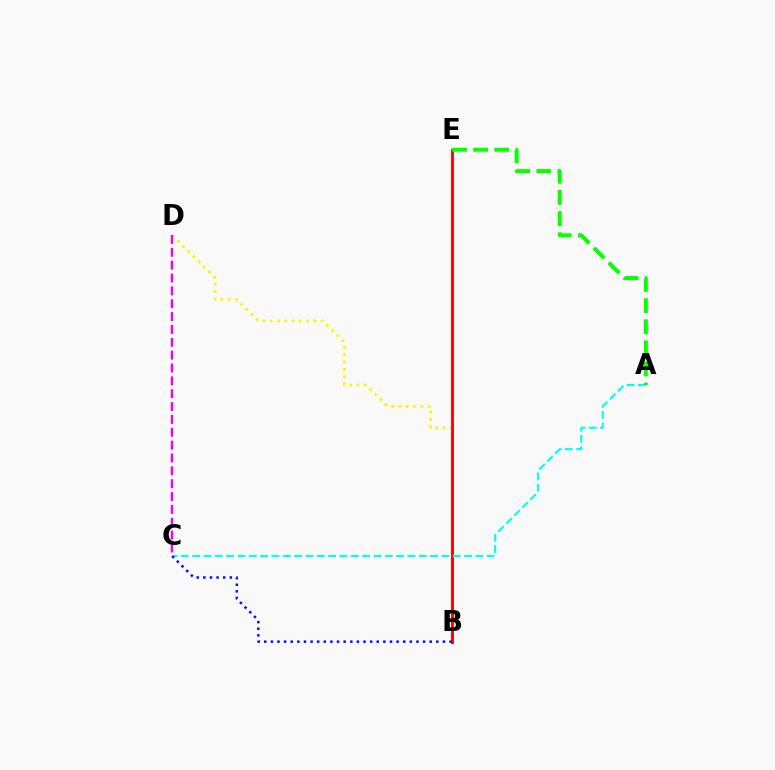{('B', 'D'): [{'color': '#fcf500', 'line_style': 'dotted', 'thickness': 1.98}], ('B', 'E'): [{'color': '#ff0000', 'line_style': 'solid', 'thickness': 2.08}], ('C', 'D'): [{'color': '#ee00ff', 'line_style': 'dashed', 'thickness': 1.75}], ('A', 'C'): [{'color': '#00fff6', 'line_style': 'dashed', 'thickness': 1.54}], ('A', 'E'): [{'color': '#08ff00', 'line_style': 'dashed', 'thickness': 2.87}], ('B', 'C'): [{'color': '#0010ff', 'line_style': 'dotted', 'thickness': 1.8}]}